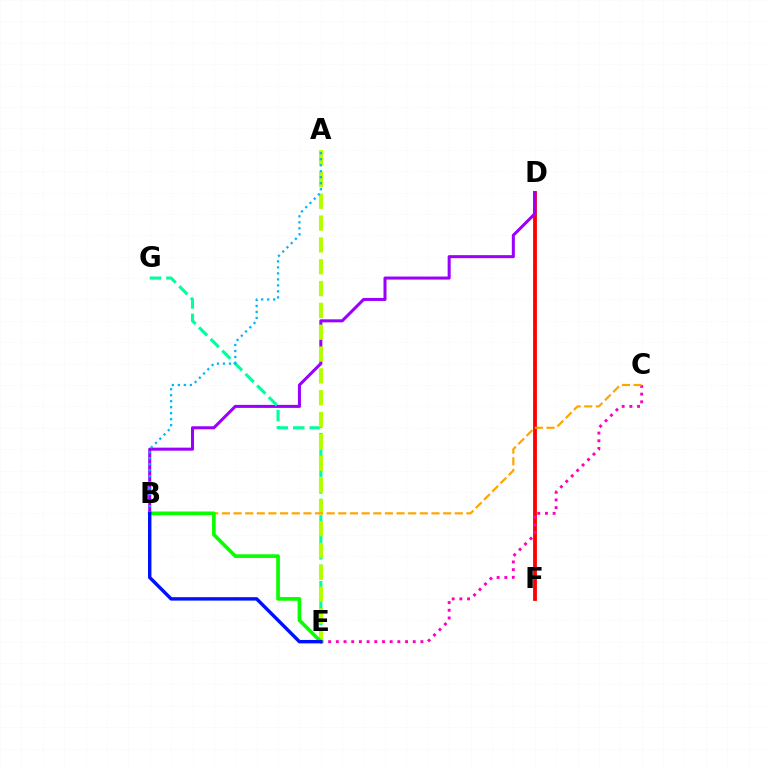{('D', 'F'): [{'color': '#ff0000', 'line_style': 'solid', 'thickness': 2.74}], ('B', 'D'): [{'color': '#9b00ff', 'line_style': 'solid', 'thickness': 2.18}], ('E', 'G'): [{'color': '#00ff9d', 'line_style': 'dashed', 'thickness': 2.24}], ('C', 'E'): [{'color': '#ff00bd', 'line_style': 'dotted', 'thickness': 2.09}], ('A', 'E'): [{'color': '#b3ff00', 'line_style': 'dashed', 'thickness': 2.97}], ('B', 'C'): [{'color': '#ffa500', 'line_style': 'dashed', 'thickness': 1.58}], ('A', 'B'): [{'color': '#00b5ff', 'line_style': 'dotted', 'thickness': 1.63}], ('B', 'E'): [{'color': '#08ff00', 'line_style': 'solid', 'thickness': 2.64}, {'color': '#0010ff', 'line_style': 'solid', 'thickness': 2.47}]}